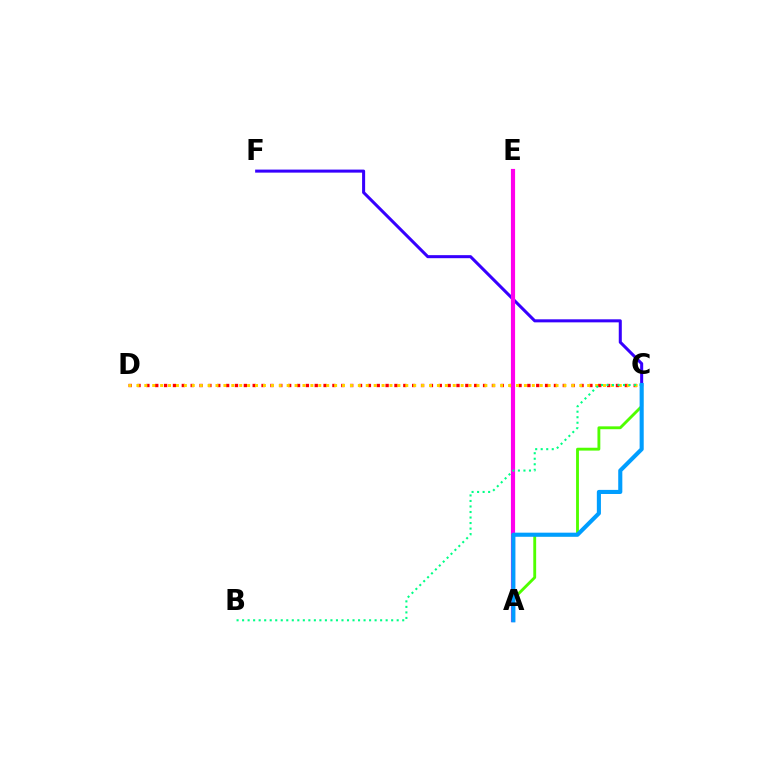{('C', 'F'): [{'color': '#3700ff', 'line_style': 'solid', 'thickness': 2.19}], ('C', 'D'): [{'color': '#ff0000', 'line_style': 'dotted', 'thickness': 2.41}, {'color': '#ffd500', 'line_style': 'dotted', 'thickness': 2.15}], ('A', 'E'): [{'color': '#ff00ed', 'line_style': 'solid', 'thickness': 2.99}], ('A', 'C'): [{'color': '#4fff00', 'line_style': 'solid', 'thickness': 2.06}, {'color': '#009eff', 'line_style': 'solid', 'thickness': 2.95}], ('B', 'C'): [{'color': '#00ff86', 'line_style': 'dotted', 'thickness': 1.5}]}